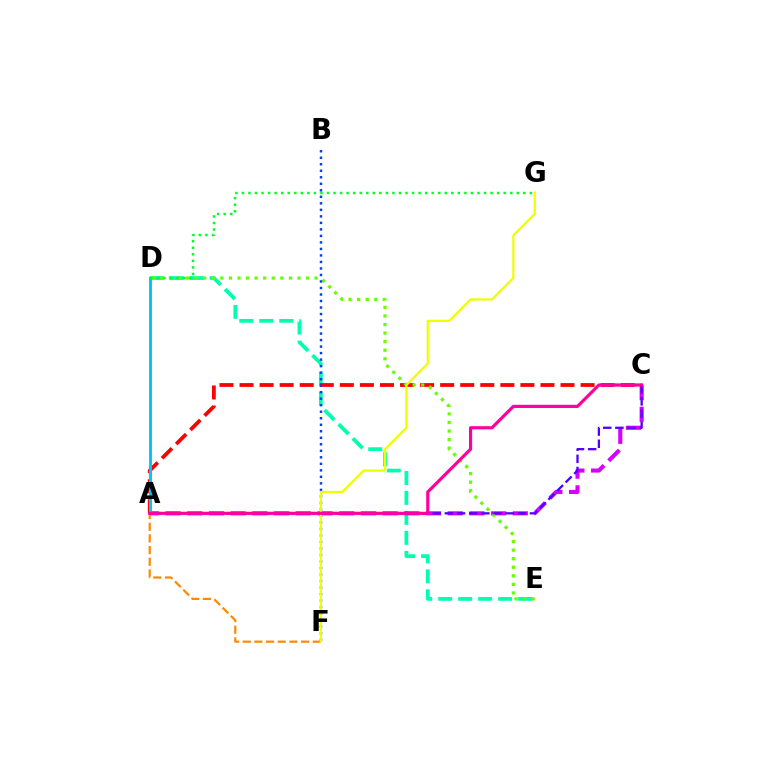{('D', 'E'): [{'color': '#00ffaf', 'line_style': 'dashed', 'thickness': 2.71}, {'color': '#66ff00', 'line_style': 'dotted', 'thickness': 2.33}], ('A', 'C'): [{'color': '#d600ff', 'line_style': 'dashed', 'thickness': 2.95}, {'color': '#ff0000', 'line_style': 'dashed', 'thickness': 2.73}, {'color': '#4f00ff', 'line_style': 'dashed', 'thickness': 1.65}, {'color': '#ff00a0', 'line_style': 'solid', 'thickness': 2.28}], ('A', 'D'): [{'color': '#00c7ff', 'line_style': 'solid', 'thickness': 2.14}], ('D', 'G'): [{'color': '#00ff27', 'line_style': 'dotted', 'thickness': 1.78}], ('A', 'F'): [{'color': '#ff8800', 'line_style': 'dashed', 'thickness': 1.59}], ('B', 'F'): [{'color': '#003fff', 'line_style': 'dotted', 'thickness': 1.77}], ('F', 'G'): [{'color': '#eeff00', 'line_style': 'solid', 'thickness': 1.59}]}